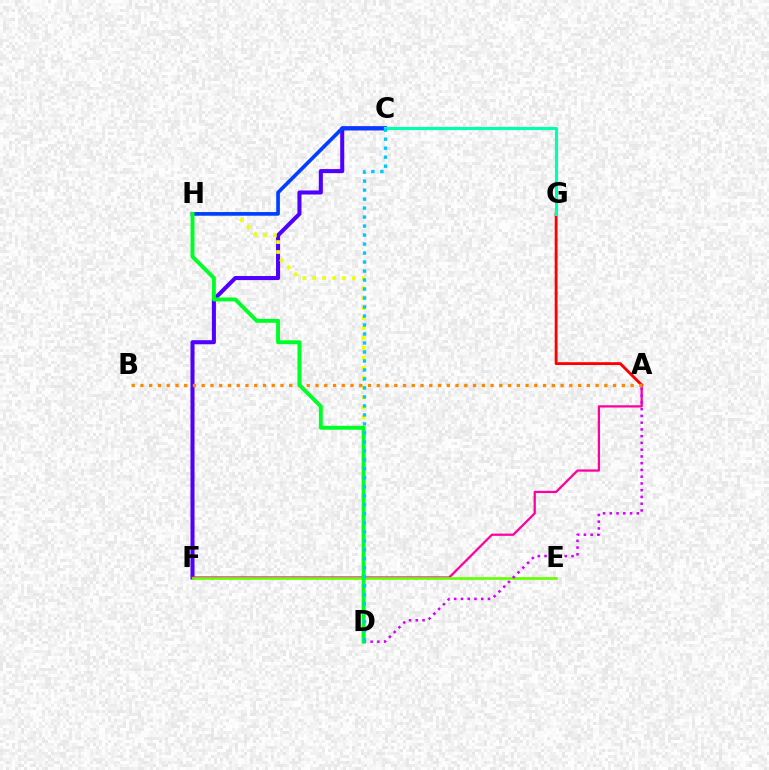{('C', 'F'): [{'color': '#4f00ff', 'line_style': 'solid', 'thickness': 2.92}], ('D', 'H'): [{'color': '#eeff00', 'line_style': 'dotted', 'thickness': 2.7}, {'color': '#00ff27', 'line_style': 'solid', 'thickness': 2.82}], ('C', 'H'): [{'color': '#003fff', 'line_style': 'solid', 'thickness': 2.63}], ('A', 'F'): [{'color': '#ff00a0', 'line_style': 'solid', 'thickness': 1.62}], ('E', 'F'): [{'color': '#66ff00', 'line_style': 'solid', 'thickness': 1.94}], ('A', 'G'): [{'color': '#ff0000', 'line_style': 'solid', 'thickness': 2.05}], ('A', 'D'): [{'color': '#d600ff', 'line_style': 'dotted', 'thickness': 1.83}], ('A', 'B'): [{'color': '#ff8800', 'line_style': 'dotted', 'thickness': 2.38}], ('C', 'G'): [{'color': '#00ffaf', 'line_style': 'solid', 'thickness': 2.28}], ('C', 'D'): [{'color': '#00c7ff', 'line_style': 'dotted', 'thickness': 2.44}]}